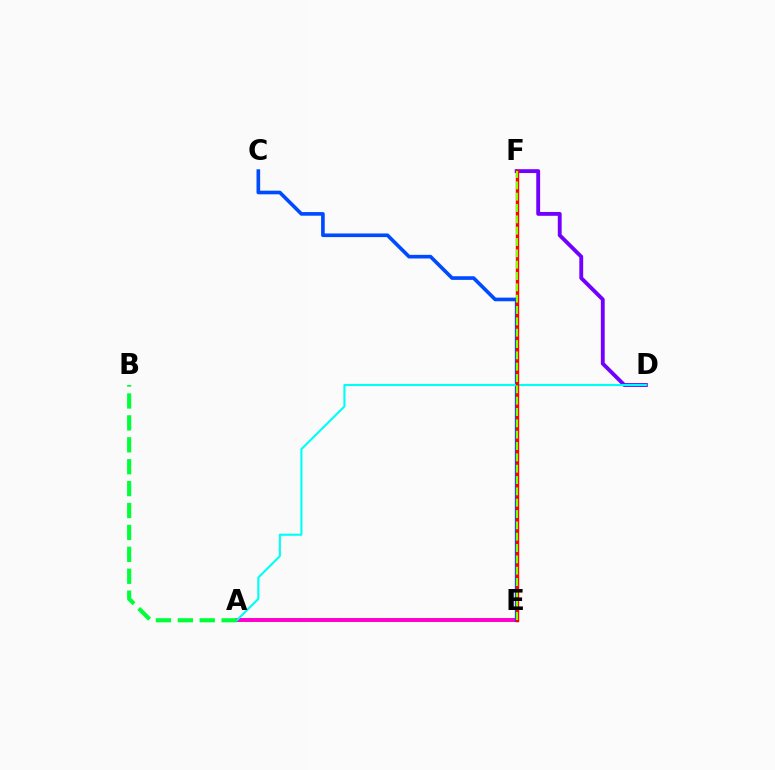{('D', 'F'): [{'color': '#7200ff', 'line_style': 'solid', 'thickness': 2.78}], ('A', 'E'): [{'color': '#ffbd00', 'line_style': 'dotted', 'thickness': 2.65}, {'color': '#ff00cf', 'line_style': 'solid', 'thickness': 2.83}], ('C', 'E'): [{'color': '#004bff', 'line_style': 'solid', 'thickness': 2.62}], ('A', 'D'): [{'color': '#00fff6', 'line_style': 'solid', 'thickness': 1.53}], ('A', 'B'): [{'color': '#00ff39', 'line_style': 'dashed', 'thickness': 2.98}], ('E', 'F'): [{'color': '#ff0000', 'line_style': 'solid', 'thickness': 2.43}, {'color': '#84ff00', 'line_style': 'dashed', 'thickness': 1.54}]}